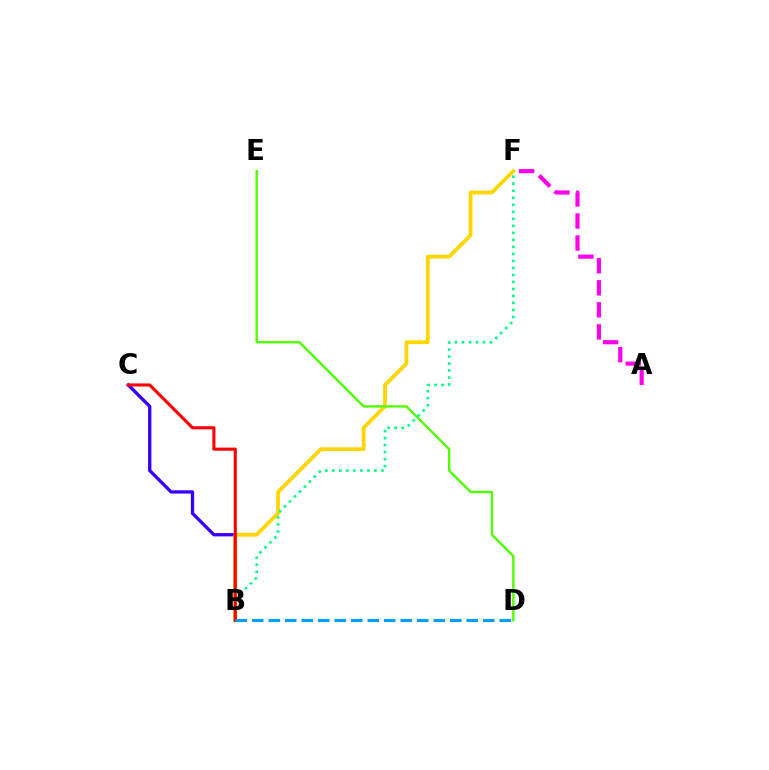{('B', 'C'): [{'color': '#3700ff', 'line_style': 'solid', 'thickness': 2.39}, {'color': '#ff0000', 'line_style': 'solid', 'thickness': 2.23}], ('B', 'F'): [{'color': '#ffd500', 'line_style': 'solid', 'thickness': 2.72}, {'color': '#00ff86', 'line_style': 'dotted', 'thickness': 1.91}], ('D', 'E'): [{'color': '#4fff00', 'line_style': 'solid', 'thickness': 1.7}], ('B', 'D'): [{'color': '#009eff', 'line_style': 'dashed', 'thickness': 2.24}], ('A', 'F'): [{'color': '#ff00ed', 'line_style': 'dashed', 'thickness': 3.0}]}